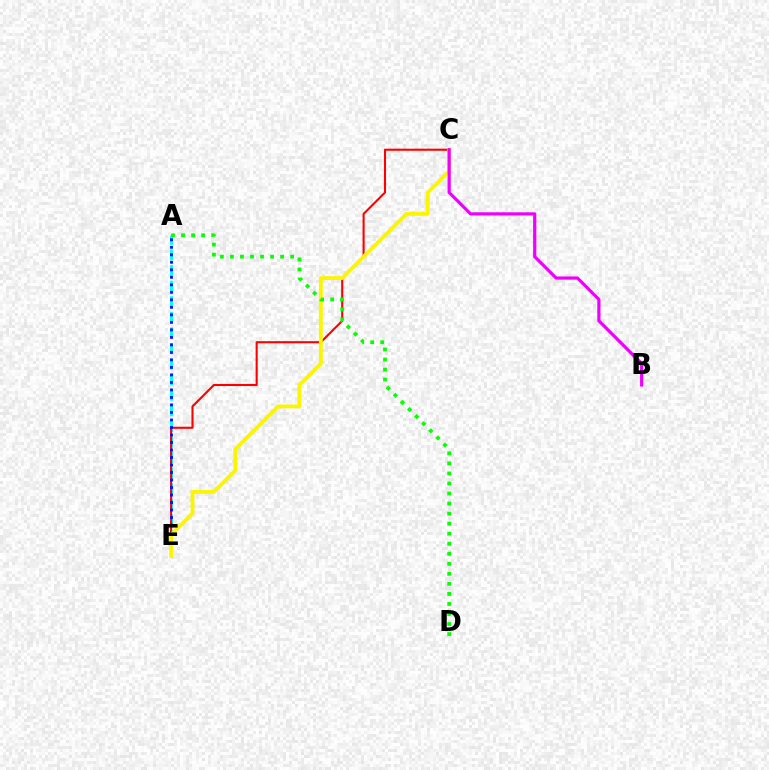{('A', 'E'): [{'color': '#00fff6', 'line_style': 'dashed', 'thickness': 2.12}, {'color': '#0010ff', 'line_style': 'dotted', 'thickness': 2.04}], ('C', 'E'): [{'color': '#ff0000', 'line_style': 'solid', 'thickness': 1.51}, {'color': '#fcf500', 'line_style': 'solid', 'thickness': 2.76}], ('A', 'D'): [{'color': '#08ff00', 'line_style': 'dotted', 'thickness': 2.73}], ('B', 'C'): [{'color': '#ee00ff', 'line_style': 'solid', 'thickness': 2.3}]}